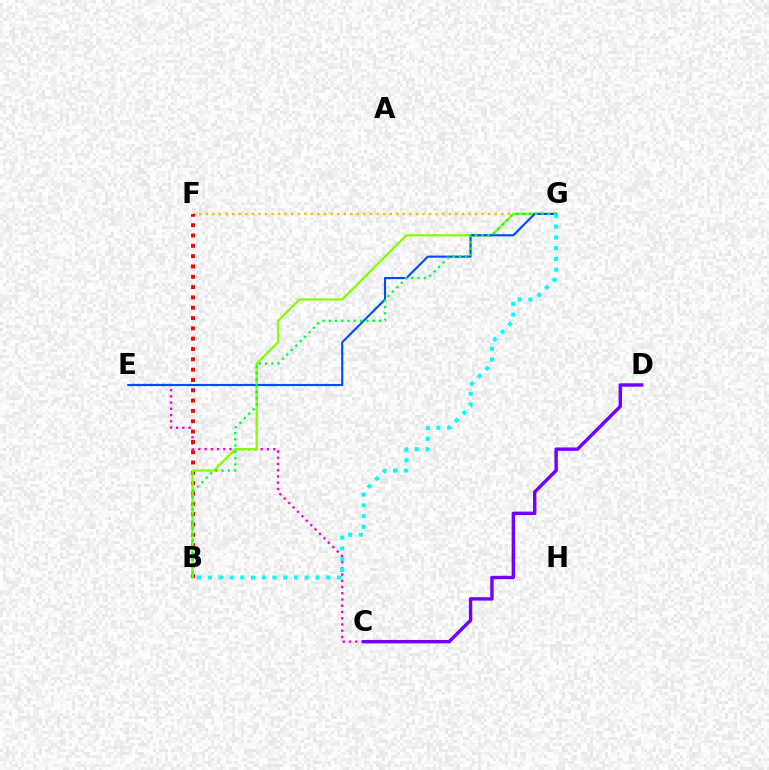{('C', 'E'): [{'color': '#ff00cf', 'line_style': 'dotted', 'thickness': 1.69}], ('F', 'G'): [{'color': '#ffbd00', 'line_style': 'dotted', 'thickness': 1.78}], ('B', 'F'): [{'color': '#ff0000', 'line_style': 'dotted', 'thickness': 2.8}], ('B', 'G'): [{'color': '#84ff00', 'line_style': 'solid', 'thickness': 1.64}, {'color': '#00ff39', 'line_style': 'dotted', 'thickness': 1.7}, {'color': '#00fff6', 'line_style': 'dotted', 'thickness': 2.92}], ('E', 'G'): [{'color': '#004bff', 'line_style': 'solid', 'thickness': 1.54}], ('C', 'D'): [{'color': '#7200ff', 'line_style': 'solid', 'thickness': 2.45}]}